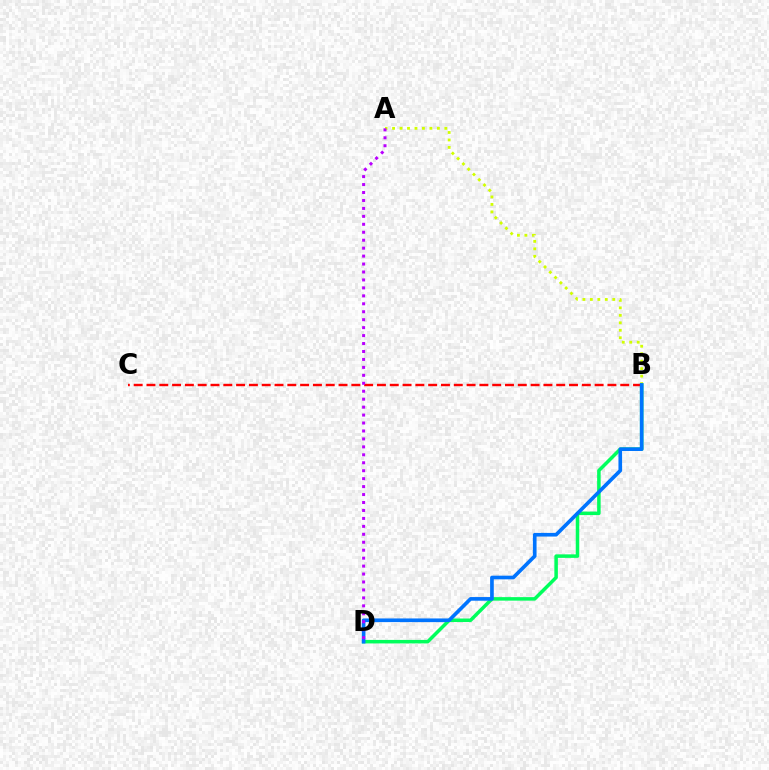{('A', 'B'): [{'color': '#d1ff00', 'line_style': 'dotted', 'thickness': 2.03}], ('B', 'D'): [{'color': '#00ff5c', 'line_style': 'solid', 'thickness': 2.53}, {'color': '#0074ff', 'line_style': 'solid', 'thickness': 2.63}], ('B', 'C'): [{'color': '#ff0000', 'line_style': 'dashed', 'thickness': 1.74}], ('A', 'D'): [{'color': '#b900ff', 'line_style': 'dotted', 'thickness': 2.16}]}